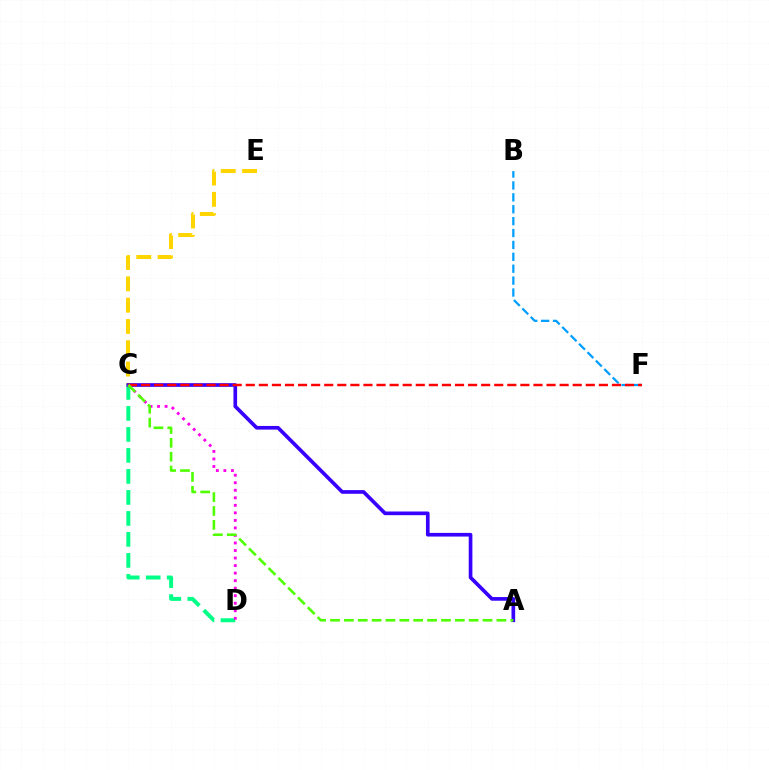{('B', 'F'): [{'color': '#009eff', 'line_style': 'dashed', 'thickness': 1.62}], ('C', 'D'): [{'color': '#00ff86', 'line_style': 'dashed', 'thickness': 2.85}, {'color': '#ff00ed', 'line_style': 'dotted', 'thickness': 2.05}], ('C', 'E'): [{'color': '#ffd500', 'line_style': 'dashed', 'thickness': 2.89}], ('A', 'C'): [{'color': '#3700ff', 'line_style': 'solid', 'thickness': 2.64}, {'color': '#4fff00', 'line_style': 'dashed', 'thickness': 1.88}], ('C', 'F'): [{'color': '#ff0000', 'line_style': 'dashed', 'thickness': 1.78}]}